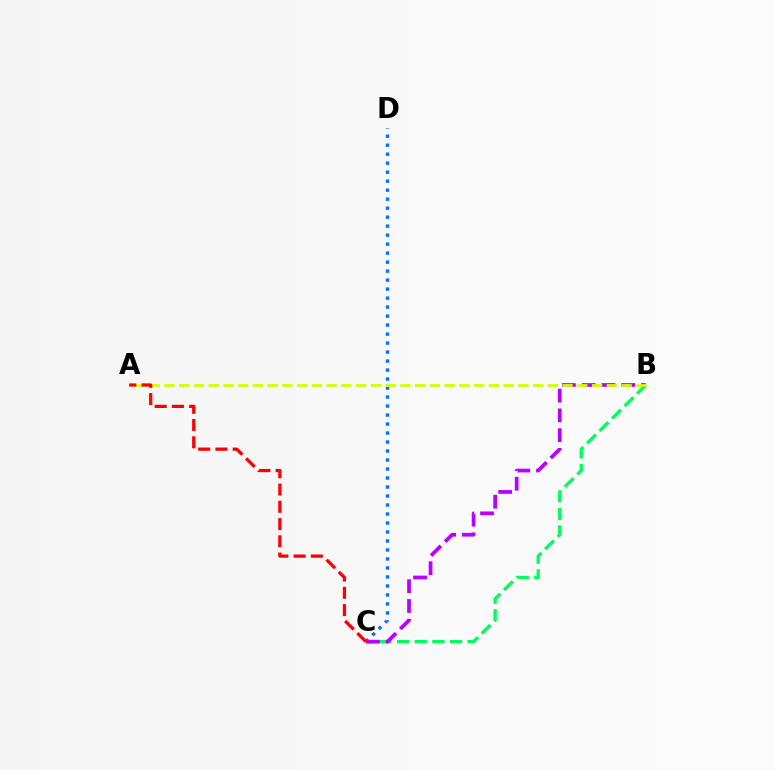{('C', 'D'): [{'color': '#0074ff', 'line_style': 'dotted', 'thickness': 2.44}], ('B', 'C'): [{'color': '#00ff5c', 'line_style': 'dashed', 'thickness': 2.39}, {'color': '#b900ff', 'line_style': 'dashed', 'thickness': 2.68}], ('A', 'B'): [{'color': '#d1ff00', 'line_style': 'dashed', 'thickness': 2.0}], ('A', 'C'): [{'color': '#ff0000', 'line_style': 'dashed', 'thickness': 2.34}]}